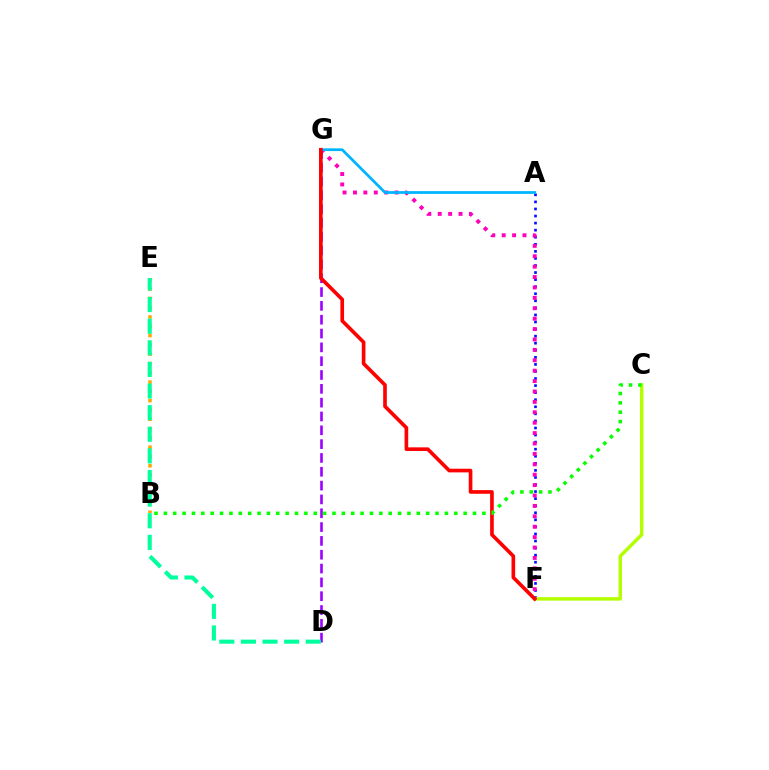{('B', 'E'): [{'color': '#ffa500', 'line_style': 'dotted', 'thickness': 2.53}], ('A', 'F'): [{'color': '#0010ff', 'line_style': 'dotted', 'thickness': 1.92}], ('C', 'F'): [{'color': '#b3ff00', 'line_style': 'solid', 'thickness': 2.49}], ('F', 'G'): [{'color': '#ff00bd', 'line_style': 'dotted', 'thickness': 2.83}, {'color': '#ff0000', 'line_style': 'solid', 'thickness': 2.63}], ('A', 'G'): [{'color': '#00b5ff', 'line_style': 'solid', 'thickness': 1.98}], ('D', 'G'): [{'color': '#9b00ff', 'line_style': 'dashed', 'thickness': 1.88}], ('B', 'C'): [{'color': '#08ff00', 'line_style': 'dotted', 'thickness': 2.55}], ('D', 'E'): [{'color': '#00ff9d', 'line_style': 'dashed', 'thickness': 2.94}]}